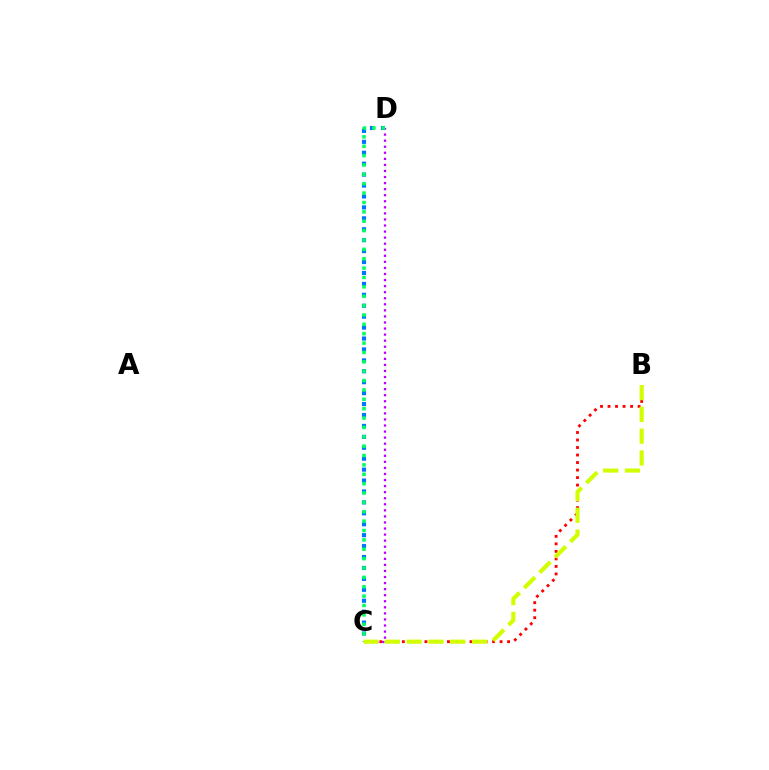{('B', 'C'): [{'color': '#ff0000', 'line_style': 'dotted', 'thickness': 2.04}, {'color': '#d1ff00', 'line_style': 'dashed', 'thickness': 2.96}], ('C', 'D'): [{'color': '#b900ff', 'line_style': 'dotted', 'thickness': 1.65}, {'color': '#0074ff', 'line_style': 'dotted', 'thickness': 2.97}, {'color': '#00ff5c', 'line_style': 'dotted', 'thickness': 2.55}]}